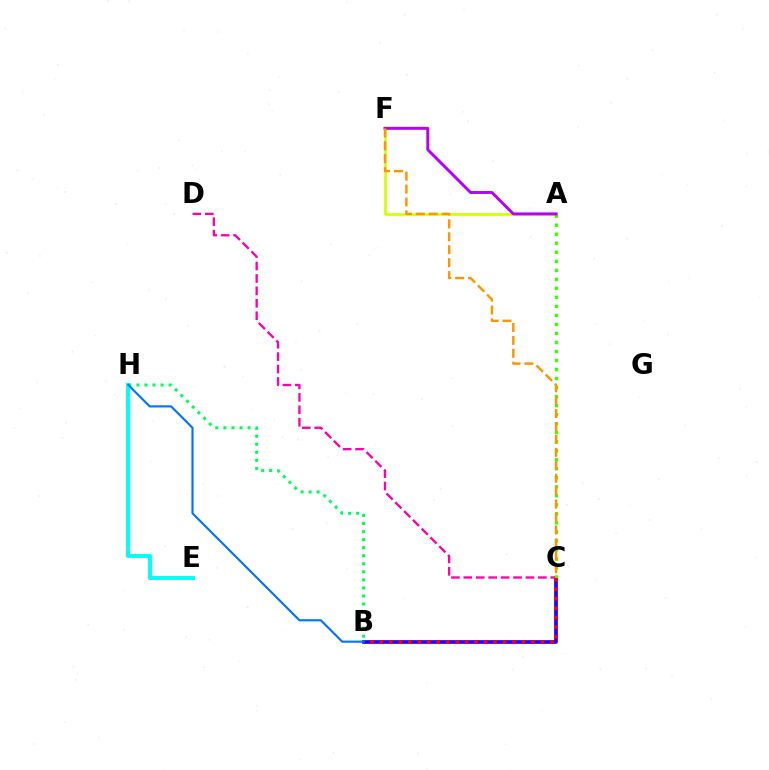{('E', 'H'): [{'color': '#00fff6', 'line_style': 'solid', 'thickness': 2.83}], ('A', 'F'): [{'color': '#d1ff00', 'line_style': 'solid', 'thickness': 1.93}, {'color': '#b900ff', 'line_style': 'solid', 'thickness': 2.12}], ('B', 'C'): [{'color': '#2500ff', 'line_style': 'solid', 'thickness': 2.69}, {'color': '#ff0000', 'line_style': 'dotted', 'thickness': 2.57}], ('C', 'D'): [{'color': '#ff00ac', 'line_style': 'dashed', 'thickness': 1.69}], ('A', 'C'): [{'color': '#3dff00', 'line_style': 'dotted', 'thickness': 2.45}], ('B', 'H'): [{'color': '#00ff5c', 'line_style': 'dotted', 'thickness': 2.19}, {'color': '#0074ff', 'line_style': 'solid', 'thickness': 1.54}], ('C', 'F'): [{'color': '#ff9400', 'line_style': 'dashed', 'thickness': 1.76}]}